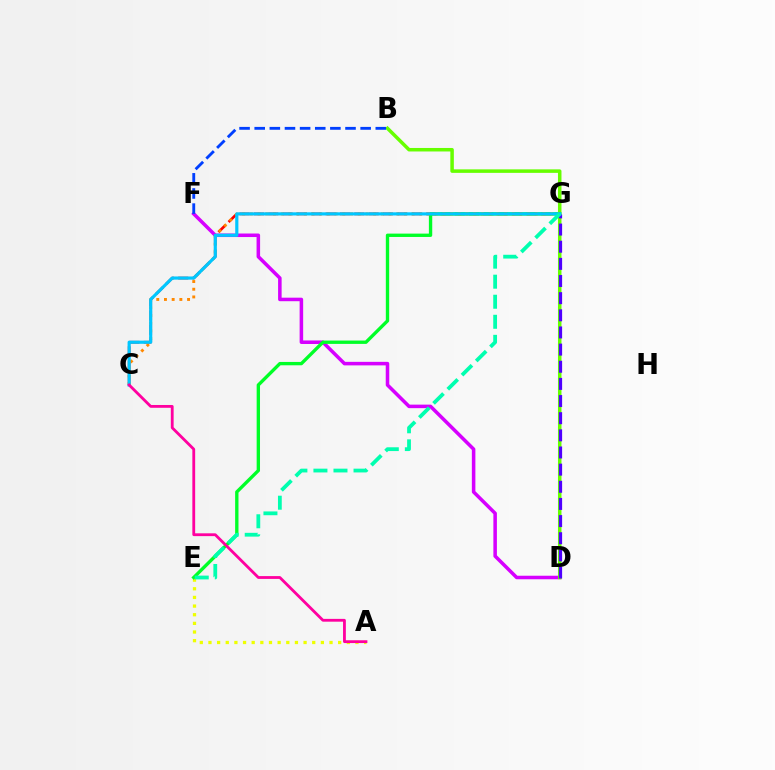{('D', 'F'): [{'color': '#d600ff', 'line_style': 'solid', 'thickness': 2.54}], ('C', 'G'): [{'color': '#ff0000', 'line_style': 'dashed', 'thickness': 1.95}, {'color': '#ff8800', 'line_style': 'dotted', 'thickness': 2.09}, {'color': '#00c7ff', 'line_style': 'solid', 'thickness': 2.29}], ('B', 'D'): [{'color': '#66ff00', 'line_style': 'solid', 'thickness': 2.52}], ('B', 'F'): [{'color': '#003fff', 'line_style': 'dashed', 'thickness': 2.06}], ('A', 'E'): [{'color': '#eeff00', 'line_style': 'dotted', 'thickness': 2.35}], ('E', 'G'): [{'color': '#00ff27', 'line_style': 'solid', 'thickness': 2.41}, {'color': '#00ffaf', 'line_style': 'dashed', 'thickness': 2.72}], ('D', 'G'): [{'color': '#4f00ff', 'line_style': 'dashed', 'thickness': 2.33}], ('A', 'C'): [{'color': '#ff00a0', 'line_style': 'solid', 'thickness': 2.02}]}